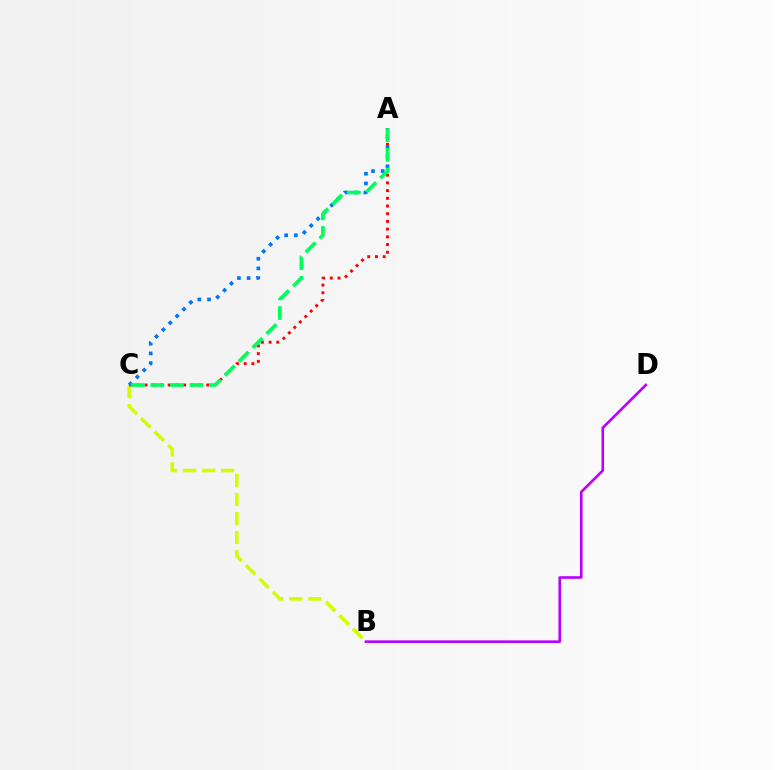{('B', 'C'): [{'color': '#d1ff00', 'line_style': 'dashed', 'thickness': 2.59}], ('A', 'C'): [{'color': '#ff0000', 'line_style': 'dotted', 'thickness': 2.1}, {'color': '#0074ff', 'line_style': 'dotted', 'thickness': 2.63}, {'color': '#00ff5c', 'line_style': 'dashed', 'thickness': 2.66}], ('B', 'D'): [{'color': '#b900ff', 'line_style': 'solid', 'thickness': 1.88}]}